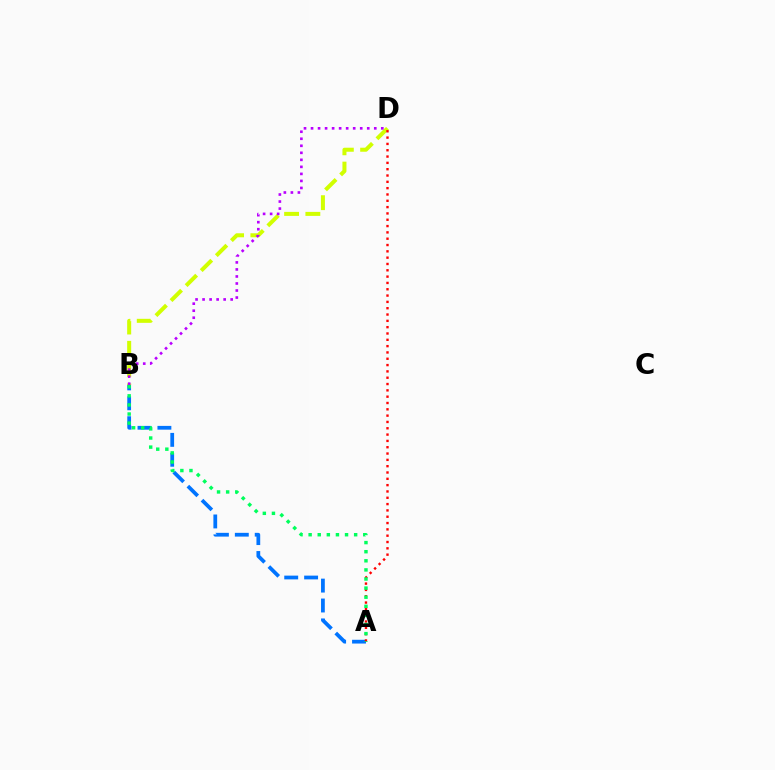{('B', 'D'): [{'color': '#d1ff00', 'line_style': 'dashed', 'thickness': 2.89}, {'color': '#b900ff', 'line_style': 'dotted', 'thickness': 1.91}], ('A', 'B'): [{'color': '#0074ff', 'line_style': 'dashed', 'thickness': 2.7}, {'color': '#00ff5c', 'line_style': 'dotted', 'thickness': 2.47}], ('A', 'D'): [{'color': '#ff0000', 'line_style': 'dotted', 'thickness': 1.72}]}